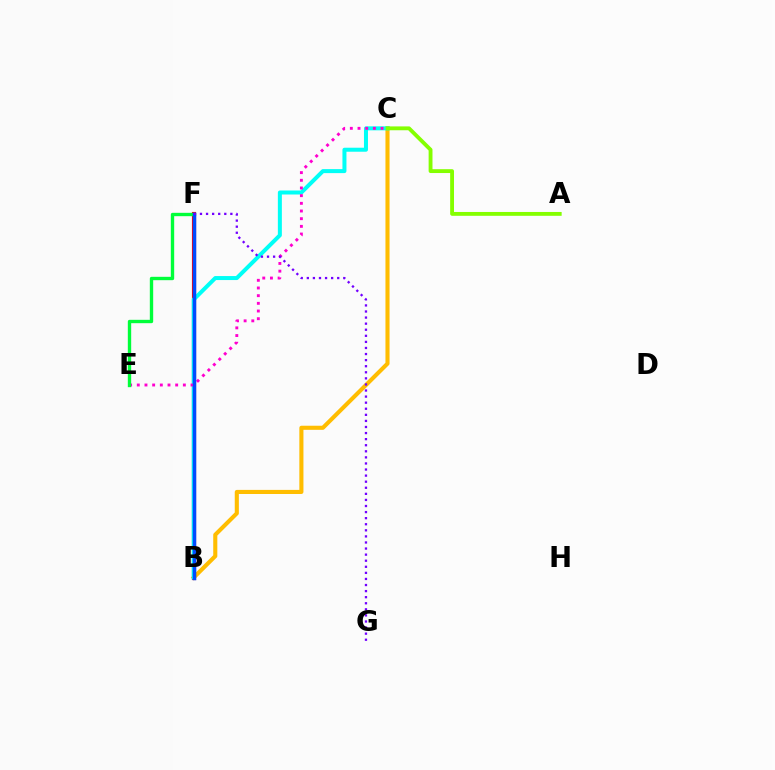{('B', 'C'): [{'color': '#ffbd00', 'line_style': 'solid', 'thickness': 2.95}, {'color': '#00fff6', 'line_style': 'solid', 'thickness': 2.88}], ('B', 'F'): [{'color': '#ff0000', 'line_style': 'solid', 'thickness': 2.98}, {'color': '#004bff', 'line_style': 'solid', 'thickness': 2.51}], ('C', 'E'): [{'color': '#ff00cf', 'line_style': 'dotted', 'thickness': 2.09}], ('E', 'F'): [{'color': '#00ff39', 'line_style': 'solid', 'thickness': 2.42}], ('F', 'G'): [{'color': '#7200ff', 'line_style': 'dotted', 'thickness': 1.65}], ('A', 'C'): [{'color': '#84ff00', 'line_style': 'solid', 'thickness': 2.77}]}